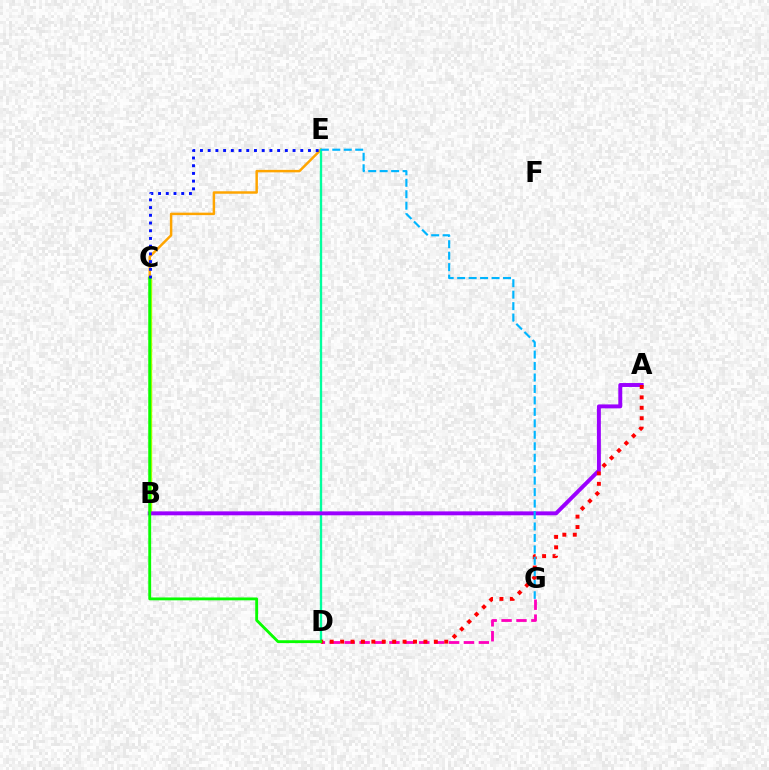{('B', 'C'): [{'color': '#b3ff00', 'line_style': 'solid', 'thickness': 2.45}], ('C', 'E'): [{'color': '#ffa500', 'line_style': 'solid', 'thickness': 1.78}, {'color': '#0010ff', 'line_style': 'dotted', 'thickness': 2.1}], ('D', 'E'): [{'color': '#00ff9d', 'line_style': 'solid', 'thickness': 1.69}], ('A', 'B'): [{'color': '#9b00ff', 'line_style': 'solid', 'thickness': 2.83}], ('D', 'G'): [{'color': '#ff00bd', 'line_style': 'dashed', 'thickness': 2.02}], ('A', 'D'): [{'color': '#ff0000', 'line_style': 'dotted', 'thickness': 2.83}], ('C', 'D'): [{'color': '#08ff00', 'line_style': 'solid', 'thickness': 2.06}], ('E', 'G'): [{'color': '#00b5ff', 'line_style': 'dashed', 'thickness': 1.56}]}